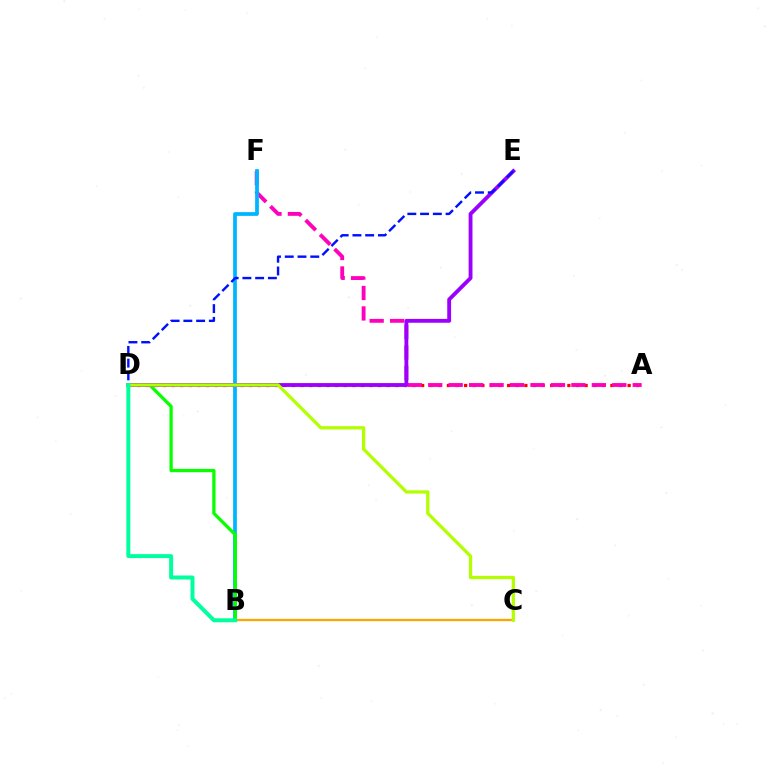{('A', 'D'): [{'color': '#ff0000', 'line_style': 'dotted', 'thickness': 2.34}], ('A', 'F'): [{'color': '#ff00bd', 'line_style': 'dashed', 'thickness': 2.78}], ('B', 'F'): [{'color': '#00b5ff', 'line_style': 'solid', 'thickness': 2.7}], ('B', 'D'): [{'color': '#08ff00', 'line_style': 'solid', 'thickness': 2.36}, {'color': '#00ff9d', 'line_style': 'solid', 'thickness': 2.86}], ('D', 'E'): [{'color': '#9b00ff', 'line_style': 'solid', 'thickness': 2.76}, {'color': '#0010ff', 'line_style': 'dashed', 'thickness': 1.73}], ('B', 'C'): [{'color': '#ffa500', 'line_style': 'solid', 'thickness': 1.66}], ('C', 'D'): [{'color': '#b3ff00', 'line_style': 'solid', 'thickness': 2.35}]}